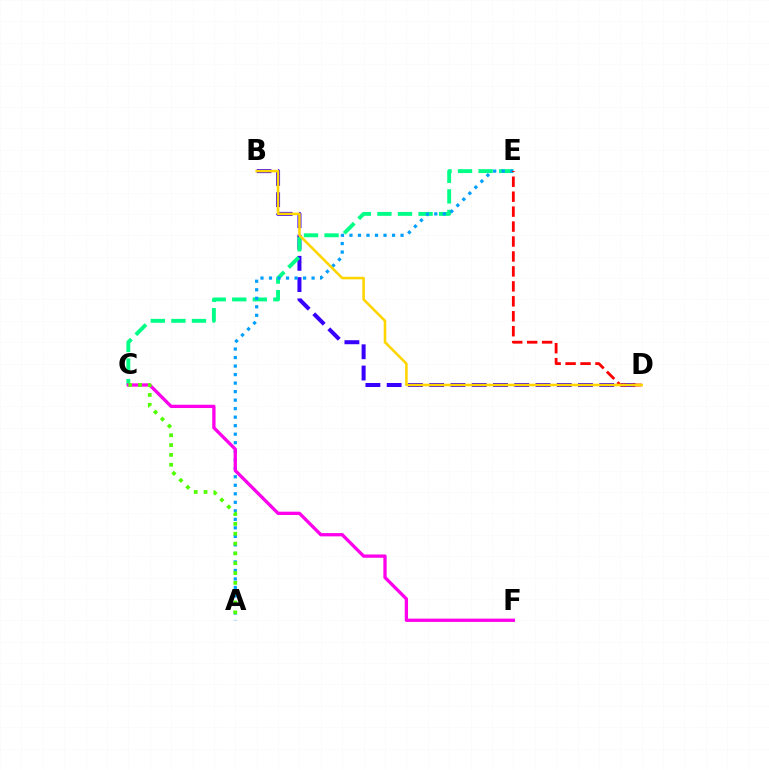{('B', 'D'): [{'color': '#3700ff', 'line_style': 'dashed', 'thickness': 2.89}, {'color': '#ffd500', 'line_style': 'solid', 'thickness': 1.85}], ('C', 'E'): [{'color': '#00ff86', 'line_style': 'dashed', 'thickness': 2.79}], ('A', 'E'): [{'color': '#009eff', 'line_style': 'dotted', 'thickness': 2.31}], ('C', 'F'): [{'color': '#ff00ed', 'line_style': 'solid', 'thickness': 2.37}], ('A', 'C'): [{'color': '#4fff00', 'line_style': 'dotted', 'thickness': 2.67}], ('D', 'E'): [{'color': '#ff0000', 'line_style': 'dashed', 'thickness': 2.03}]}